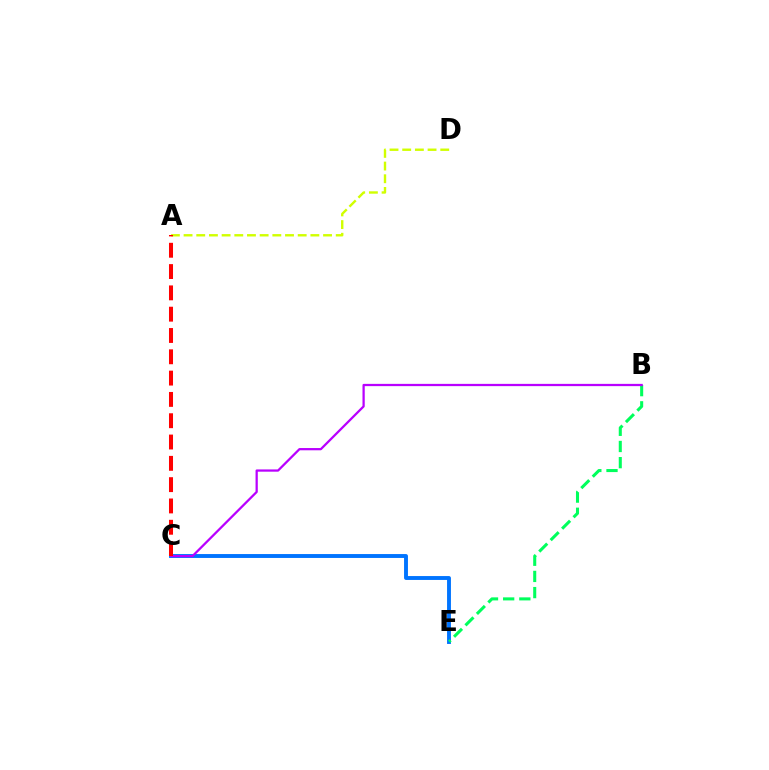{('C', 'E'): [{'color': '#0074ff', 'line_style': 'solid', 'thickness': 2.8}], ('A', 'D'): [{'color': '#d1ff00', 'line_style': 'dashed', 'thickness': 1.72}], ('B', 'E'): [{'color': '#00ff5c', 'line_style': 'dashed', 'thickness': 2.2}], ('B', 'C'): [{'color': '#b900ff', 'line_style': 'solid', 'thickness': 1.62}], ('A', 'C'): [{'color': '#ff0000', 'line_style': 'dashed', 'thickness': 2.89}]}